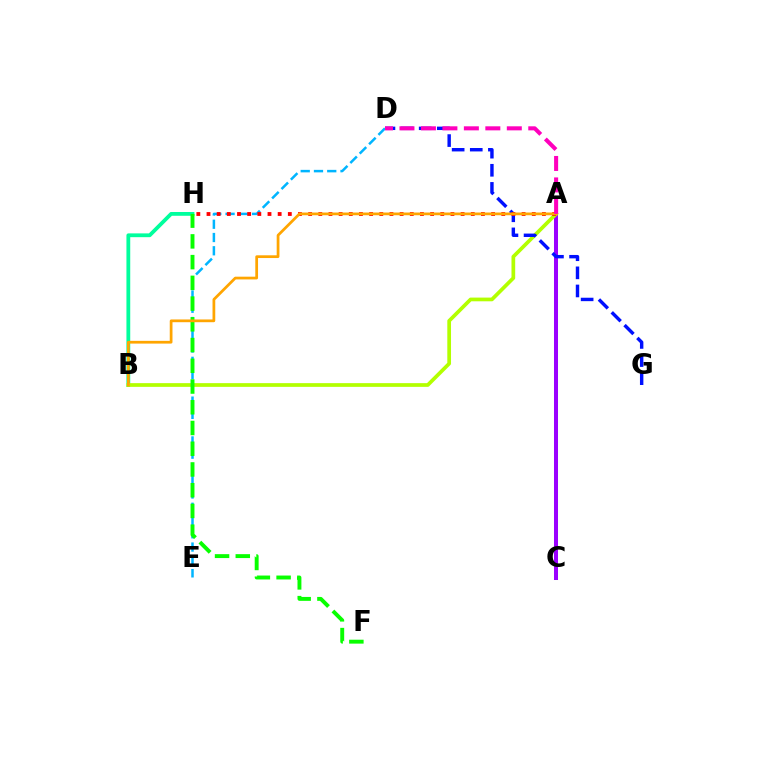{('B', 'H'): [{'color': '#00ff9d', 'line_style': 'solid', 'thickness': 2.73}], ('A', 'C'): [{'color': '#9b00ff', 'line_style': 'solid', 'thickness': 2.89}], ('D', 'E'): [{'color': '#00b5ff', 'line_style': 'dashed', 'thickness': 1.8}], ('A', 'B'): [{'color': '#b3ff00', 'line_style': 'solid', 'thickness': 2.67}, {'color': '#ffa500', 'line_style': 'solid', 'thickness': 1.97}], ('D', 'G'): [{'color': '#0010ff', 'line_style': 'dashed', 'thickness': 2.46}], ('F', 'H'): [{'color': '#08ff00', 'line_style': 'dashed', 'thickness': 2.82}], ('A', 'H'): [{'color': '#ff0000', 'line_style': 'dotted', 'thickness': 2.76}], ('A', 'D'): [{'color': '#ff00bd', 'line_style': 'dashed', 'thickness': 2.92}]}